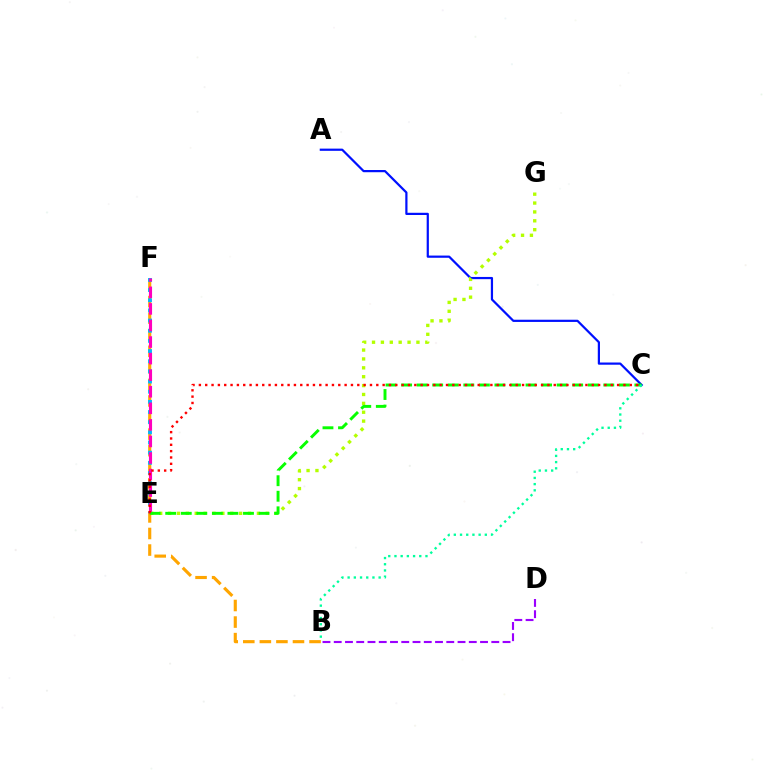{('B', 'F'): [{'color': '#ffa500', 'line_style': 'dashed', 'thickness': 2.25}], ('A', 'C'): [{'color': '#0010ff', 'line_style': 'solid', 'thickness': 1.59}], ('E', 'F'): [{'color': '#00b5ff', 'line_style': 'dotted', 'thickness': 2.76}, {'color': '#ff00bd', 'line_style': 'dashed', 'thickness': 2.25}], ('E', 'G'): [{'color': '#b3ff00', 'line_style': 'dotted', 'thickness': 2.41}], ('C', 'E'): [{'color': '#08ff00', 'line_style': 'dashed', 'thickness': 2.11}, {'color': '#ff0000', 'line_style': 'dotted', 'thickness': 1.72}], ('B', 'D'): [{'color': '#9b00ff', 'line_style': 'dashed', 'thickness': 1.53}], ('B', 'C'): [{'color': '#00ff9d', 'line_style': 'dotted', 'thickness': 1.68}]}